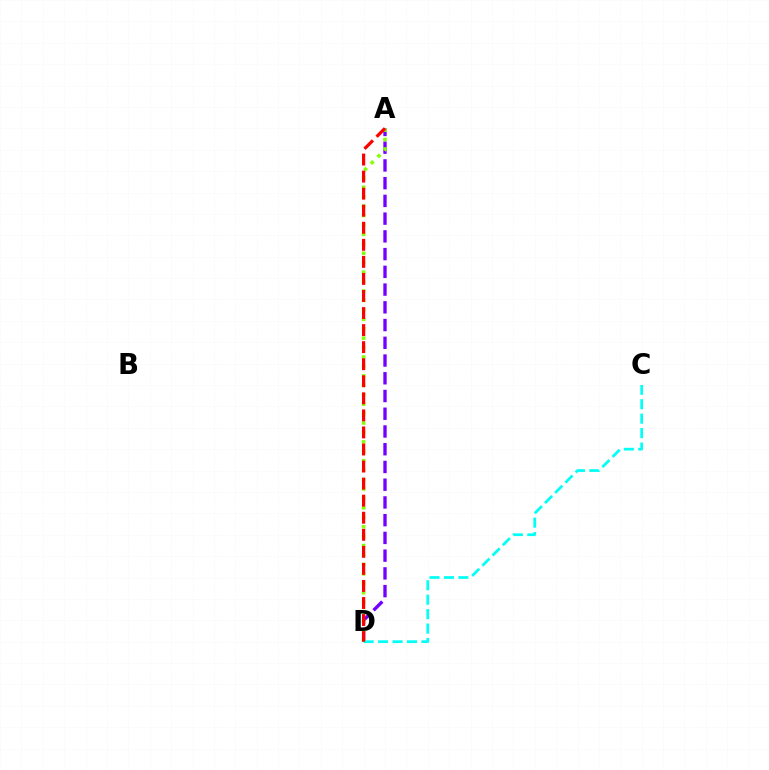{('A', 'D'): [{'color': '#7200ff', 'line_style': 'dashed', 'thickness': 2.41}, {'color': '#84ff00', 'line_style': 'dotted', 'thickness': 2.56}, {'color': '#ff0000', 'line_style': 'dashed', 'thickness': 2.32}], ('C', 'D'): [{'color': '#00fff6', 'line_style': 'dashed', 'thickness': 1.96}]}